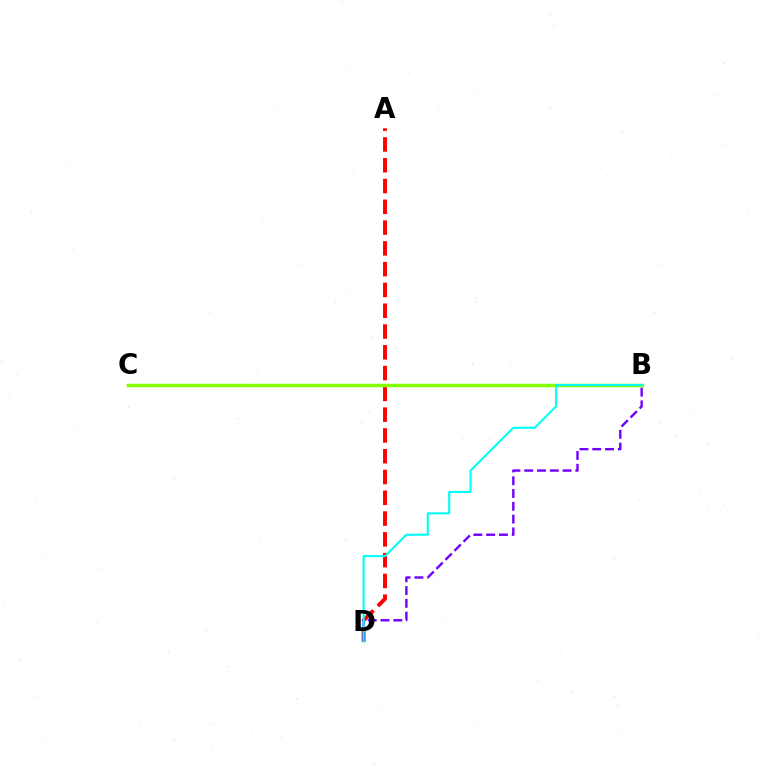{('A', 'D'): [{'color': '#ff0000', 'line_style': 'dashed', 'thickness': 2.82}], ('B', 'C'): [{'color': '#84ff00', 'line_style': 'solid', 'thickness': 2.5}], ('B', 'D'): [{'color': '#7200ff', 'line_style': 'dashed', 'thickness': 1.74}, {'color': '#00fff6', 'line_style': 'solid', 'thickness': 1.51}]}